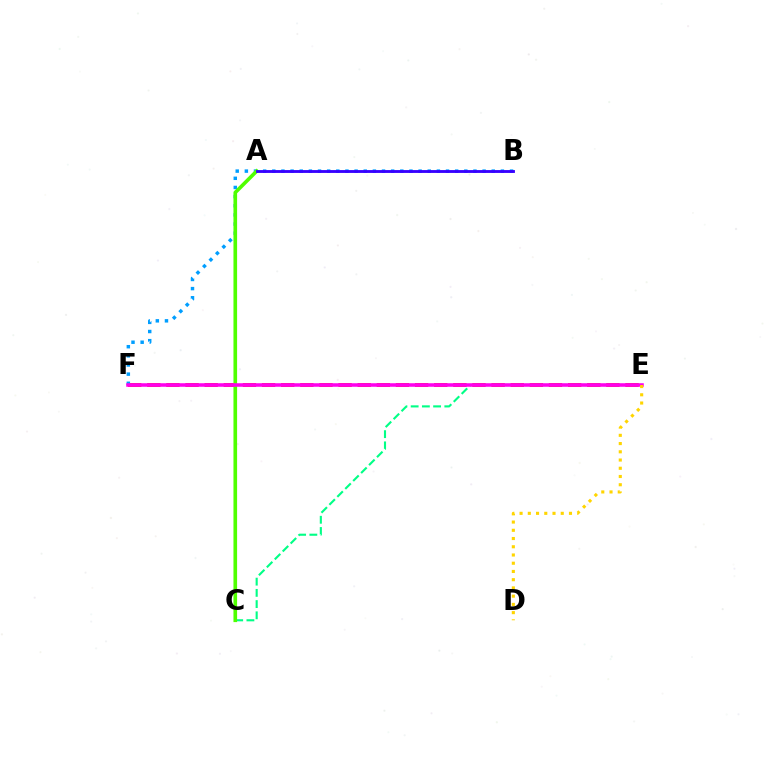{('E', 'F'): [{'color': '#ff0000', 'line_style': 'dashed', 'thickness': 2.6}, {'color': '#ff00ed', 'line_style': 'solid', 'thickness': 2.55}], ('C', 'E'): [{'color': '#00ff86', 'line_style': 'dashed', 'thickness': 1.52}], ('B', 'F'): [{'color': '#009eff', 'line_style': 'dotted', 'thickness': 2.48}], ('A', 'C'): [{'color': '#4fff00', 'line_style': 'solid', 'thickness': 2.62}], ('A', 'B'): [{'color': '#3700ff', 'line_style': 'solid', 'thickness': 2.05}], ('D', 'E'): [{'color': '#ffd500', 'line_style': 'dotted', 'thickness': 2.24}]}